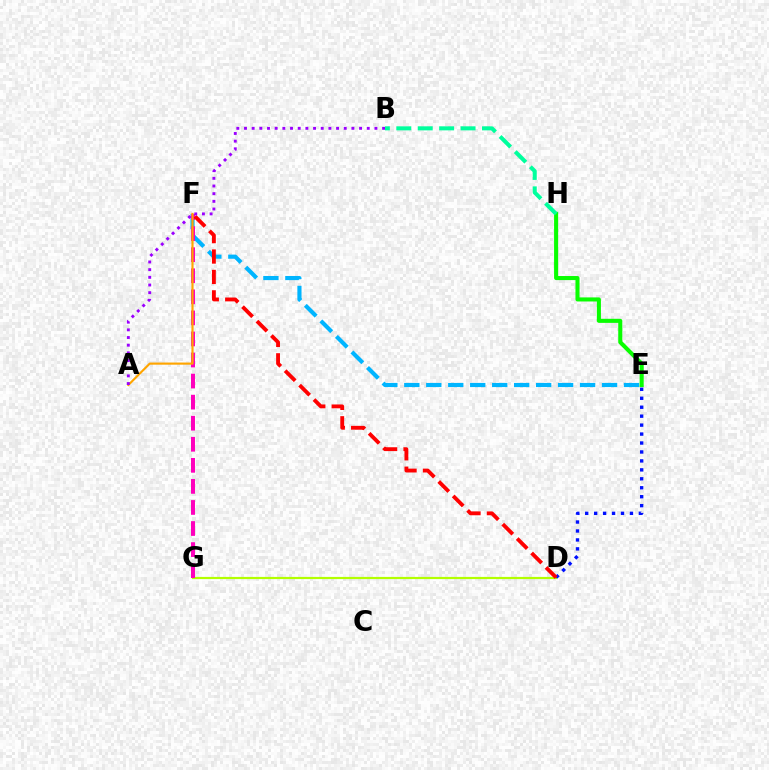{('E', 'F'): [{'color': '#00b5ff', 'line_style': 'dashed', 'thickness': 2.98}], ('D', 'G'): [{'color': '#b3ff00', 'line_style': 'solid', 'thickness': 1.58}], ('E', 'H'): [{'color': '#08ff00', 'line_style': 'solid', 'thickness': 2.93}], ('F', 'G'): [{'color': '#ff00bd', 'line_style': 'dashed', 'thickness': 2.86}], ('D', 'E'): [{'color': '#0010ff', 'line_style': 'dotted', 'thickness': 2.43}], ('B', 'H'): [{'color': '#00ff9d', 'line_style': 'dashed', 'thickness': 2.91}], ('D', 'F'): [{'color': '#ff0000', 'line_style': 'dashed', 'thickness': 2.77}], ('A', 'F'): [{'color': '#ffa500', 'line_style': 'solid', 'thickness': 1.55}], ('A', 'B'): [{'color': '#9b00ff', 'line_style': 'dotted', 'thickness': 2.08}]}